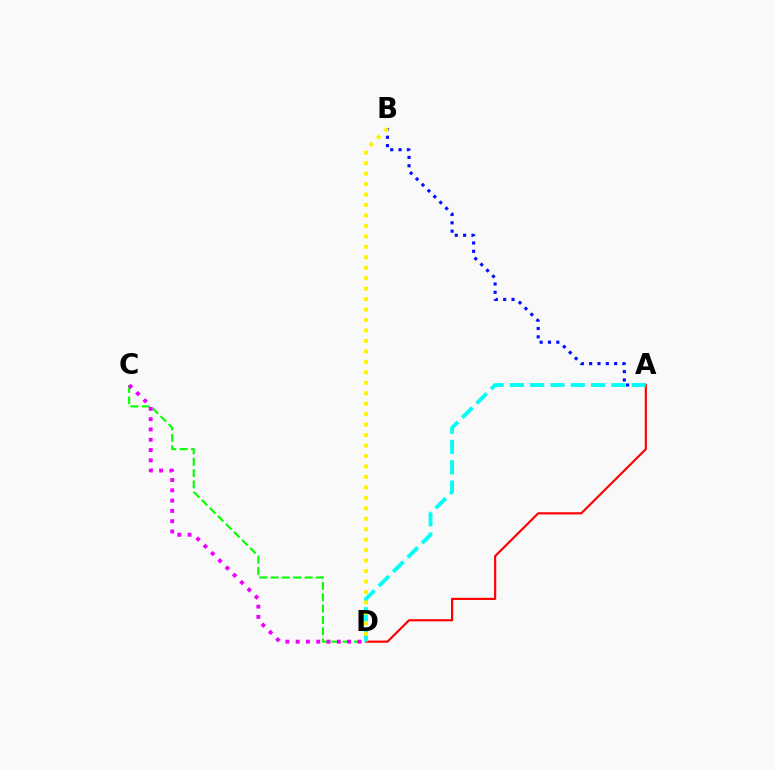{('A', 'B'): [{'color': '#0010ff', 'line_style': 'dotted', 'thickness': 2.26}], ('A', 'D'): [{'color': '#ff0000', 'line_style': 'solid', 'thickness': 1.55}, {'color': '#00fff6', 'line_style': 'dashed', 'thickness': 2.76}], ('C', 'D'): [{'color': '#08ff00', 'line_style': 'dashed', 'thickness': 1.54}, {'color': '#ee00ff', 'line_style': 'dotted', 'thickness': 2.8}], ('B', 'D'): [{'color': '#fcf500', 'line_style': 'dotted', 'thickness': 2.84}]}